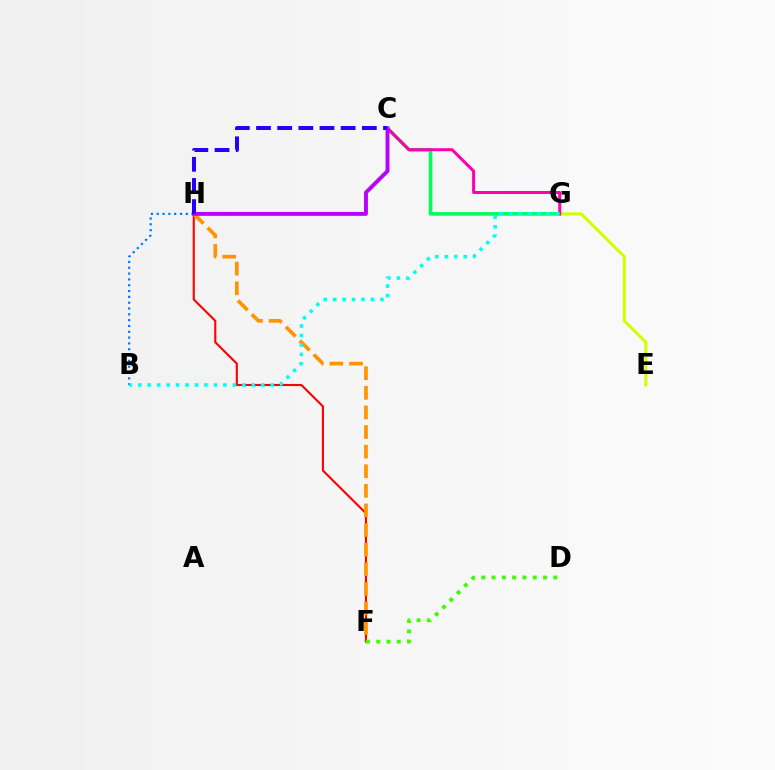{('B', 'H'): [{'color': '#0074ff', 'line_style': 'dotted', 'thickness': 1.58}], ('C', 'G'): [{'color': '#00ff5c', 'line_style': 'solid', 'thickness': 2.59}, {'color': '#ff00ac', 'line_style': 'solid', 'thickness': 2.16}], ('F', 'H'): [{'color': '#ff0000', 'line_style': 'solid', 'thickness': 1.51}, {'color': '#ff9400', 'line_style': 'dashed', 'thickness': 2.66}], ('E', 'G'): [{'color': '#d1ff00', 'line_style': 'solid', 'thickness': 2.2}], ('C', 'H'): [{'color': '#b900ff', 'line_style': 'solid', 'thickness': 2.8}, {'color': '#2500ff', 'line_style': 'dashed', 'thickness': 2.87}], ('D', 'F'): [{'color': '#3dff00', 'line_style': 'dotted', 'thickness': 2.8}], ('B', 'G'): [{'color': '#00fff6', 'line_style': 'dotted', 'thickness': 2.57}]}